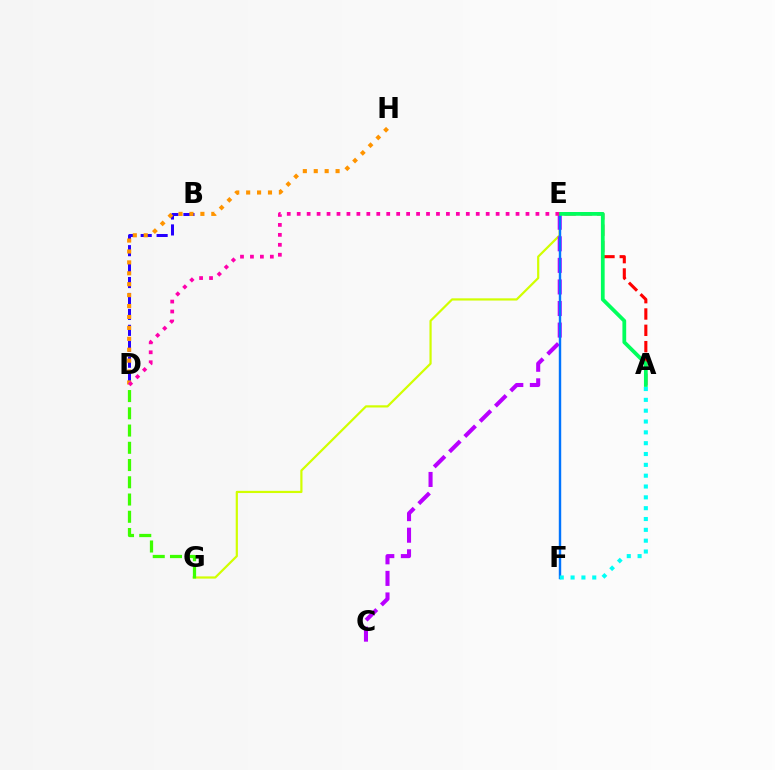{('B', 'D'): [{'color': '#2500ff', 'line_style': 'dashed', 'thickness': 2.16}], ('D', 'H'): [{'color': '#ff9400', 'line_style': 'dotted', 'thickness': 2.97}], ('E', 'G'): [{'color': '#d1ff00', 'line_style': 'solid', 'thickness': 1.59}], ('C', 'E'): [{'color': '#b900ff', 'line_style': 'dashed', 'thickness': 2.93}], ('A', 'E'): [{'color': '#ff0000', 'line_style': 'dashed', 'thickness': 2.22}, {'color': '#00ff5c', 'line_style': 'solid', 'thickness': 2.71}], ('E', 'F'): [{'color': '#0074ff', 'line_style': 'solid', 'thickness': 1.74}], ('A', 'F'): [{'color': '#00fff6', 'line_style': 'dotted', 'thickness': 2.94}], ('D', 'G'): [{'color': '#3dff00', 'line_style': 'dashed', 'thickness': 2.34}], ('D', 'E'): [{'color': '#ff00ac', 'line_style': 'dotted', 'thickness': 2.7}]}